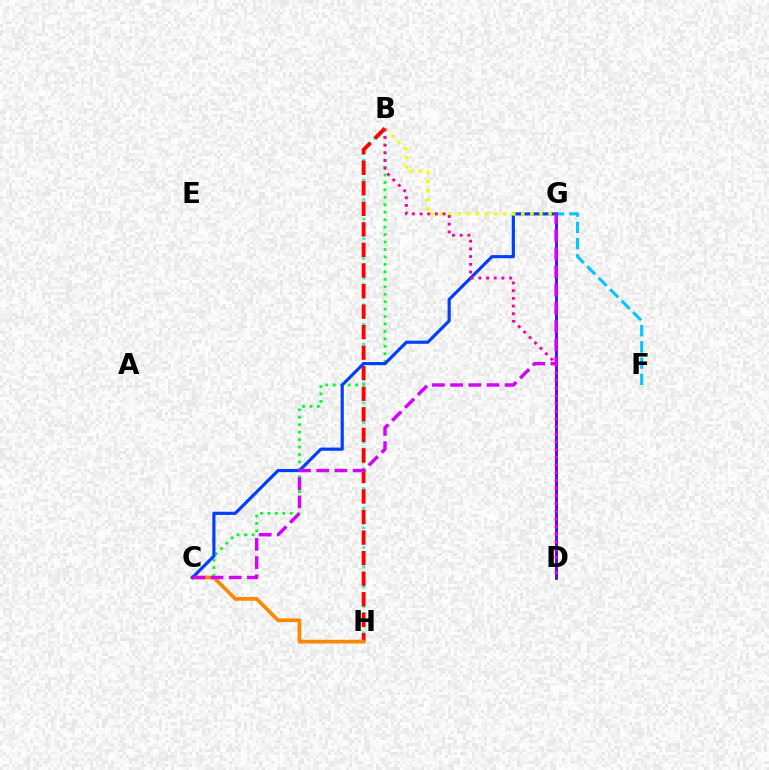{('B', 'C'): [{'color': '#00ff27', 'line_style': 'dotted', 'thickness': 2.02}], ('F', 'G'): [{'color': '#00c7ff', 'line_style': 'dashed', 'thickness': 2.2}], ('B', 'H'): [{'color': '#00ffaf', 'line_style': 'dotted', 'thickness': 1.78}, {'color': '#ff0000', 'line_style': 'dashed', 'thickness': 2.79}], ('D', 'G'): [{'color': '#66ff00', 'line_style': 'dotted', 'thickness': 2.13}, {'color': '#4f00ff', 'line_style': 'solid', 'thickness': 2.01}], ('C', 'H'): [{'color': '#ff8800', 'line_style': 'solid', 'thickness': 2.68}], ('C', 'G'): [{'color': '#003fff', 'line_style': 'solid', 'thickness': 2.27}, {'color': '#d600ff', 'line_style': 'dashed', 'thickness': 2.47}], ('B', 'G'): [{'color': '#eeff00', 'line_style': 'dotted', 'thickness': 2.47}], ('B', 'D'): [{'color': '#ff00a0', 'line_style': 'dotted', 'thickness': 2.09}]}